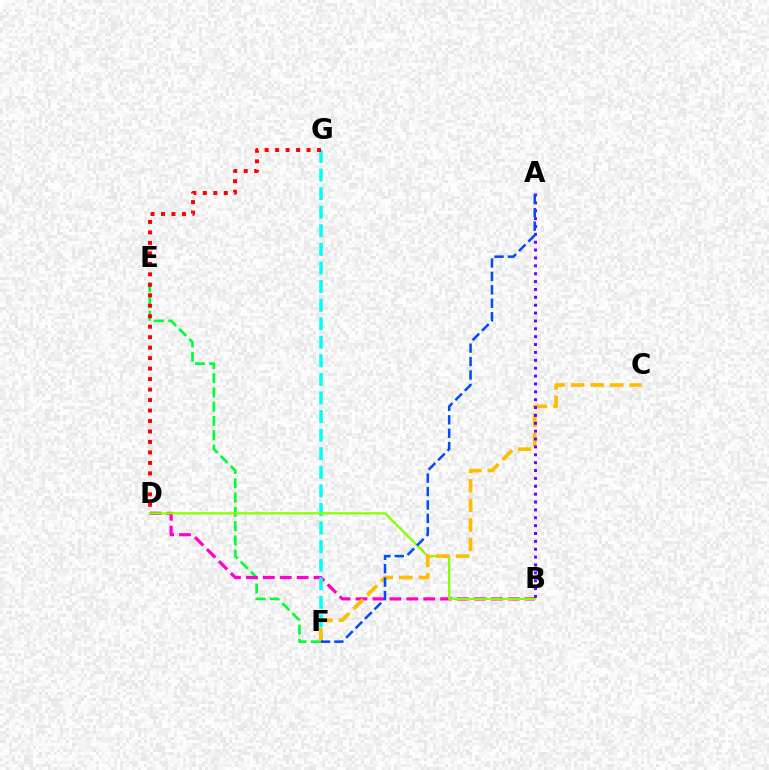{('E', 'F'): [{'color': '#00ff39', 'line_style': 'dashed', 'thickness': 1.94}], ('B', 'D'): [{'color': '#ff00cf', 'line_style': 'dashed', 'thickness': 2.3}, {'color': '#84ff00', 'line_style': 'solid', 'thickness': 1.6}], ('F', 'G'): [{'color': '#00fff6', 'line_style': 'dashed', 'thickness': 2.52}], ('C', 'F'): [{'color': '#ffbd00', 'line_style': 'dashed', 'thickness': 2.66}], ('A', 'B'): [{'color': '#7200ff', 'line_style': 'dotted', 'thickness': 2.14}], ('A', 'F'): [{'color': '#004bff', 'line_style': 'dashed', 'thickness': 1.82}], ('D', 'G'): [{'color': '#ff0000', 'line_style': 'dotted', 'thickness': 2.85}]}